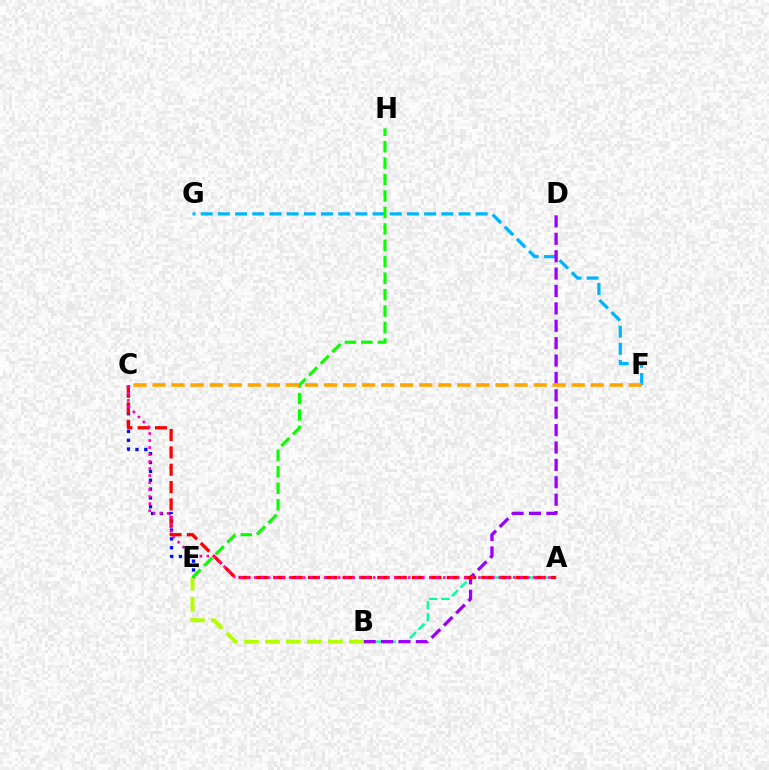{('F', 'G'): [{'color': '#00b5ff', 'line_style': 'dashed', 'thickness': 2.33}], ('A', 'B'): [{'color': '#00ff9d', 'line_style': 'dashed', 'thickness': 1.63}], ('B', 'D'): [{'color': '#9b00ff', 'line_style': 'dashed', 'thickness': 2.36}], ('C', 'E'): [{'color': '#0010ff', 'line_style': 'dotted', 'thickness': 2.4}], ('A', 'C'): [{'color': '#ff0000', 'line_style': 'dashed', 'thickness': 2.36}, {'color': '#ff00bd', 'line_style': 'dotted', 'thickness': 1.9}], ('B', 'E'): [{'color': '#b3ff00', 'line_style': 'dashed', 'thickness': 2.85}], ('E', 'H'): [{'color': '#08ff00', 'line_style': 'dashed', 'thickness': 2.23}], ('C', 'F'): [{'color': '#ffa500', 'line_style': 'dashed', 'thickness': 2.59}]}